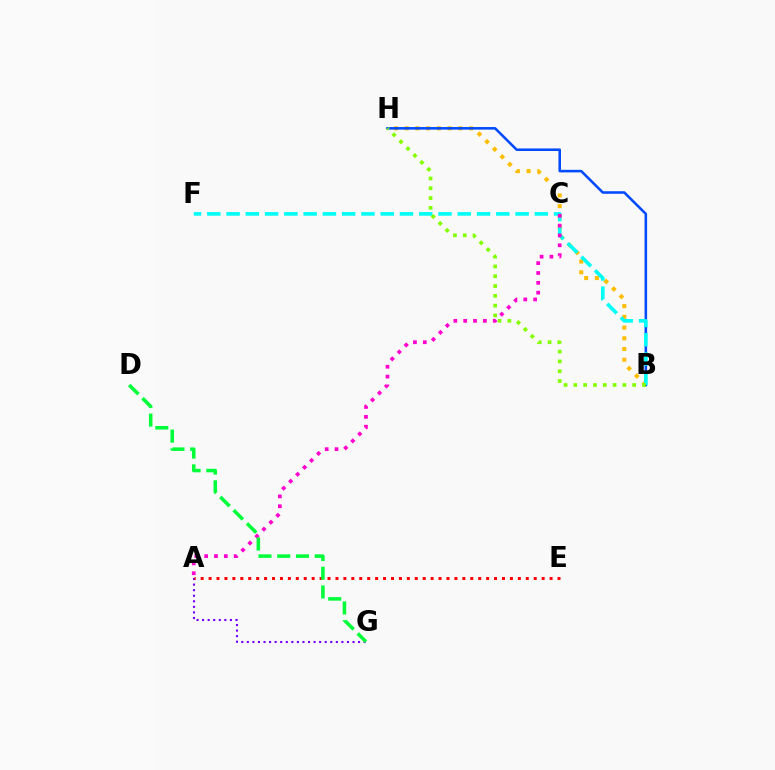{('A', 'G'): [{'color': '#7200ff', 'line_style': 'dotted', 'thickness': 1.51}], ('B', 'H'): [{'color': '#ffbd00', 'line_style': 'dotted', 'thickness': 2.91}, {'color': '#004bff', 'line_style': 'solid', 'thickness': 1.84}, {'color': '#84ff00', 'line_style': 'dotted', 'thickness': 2.66}], ('B', 'F'): [{'color': '#00fff6', 'line_style': 'dashed', 'thickness': 2.62}], ('A', 'E'): [{'color': '#ff0000', 'line_style': 'dotted', 'thickness': 2.15}], ('A', 'C'): [{'color': '#ff00cf', 'line_style': 'dotted', 'thickness': 2.67}], ('D', 'G'): [{'color': '#00ff39', 'line_style': 'dashed', 'thickness': 2.55}]}